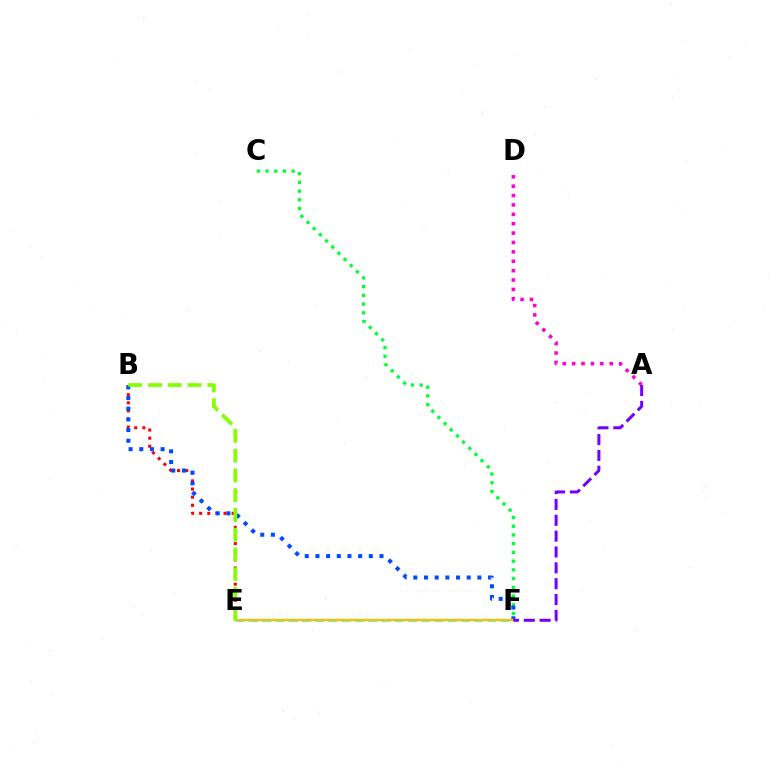{('C', 'F'): [{'color': '#00ff39', 'line_style': 'dotted', 'thickness': 2.37}], ('E', 'F'): [{'color': '#00fff6', 'line_style': 'dashed', 'thickness': 1.8}, {'color': '#ffbd00', 'line_style': 'solid', 'thickness': 1.68}], ('B', 'E'): [{'color': '#ff0000', 'line_style': 'dotted', 'thickness': 2.2}, {'color': '#84ff00', 'line_style': 'dashed', 'thickness': 2.69}], ('B', 'F'): [{'color': '#004bff', 'line_style': 'dotted', 'thickness': 2.9}], ('A', 'D'): [{'color': '#ff00cf', 'line_style': 'dotted', 'thickness': 2.55}], ('A', 'F'): [{'color': '#7200ff', 'line_style': 'dashed', 'thickness': 2.15}]}